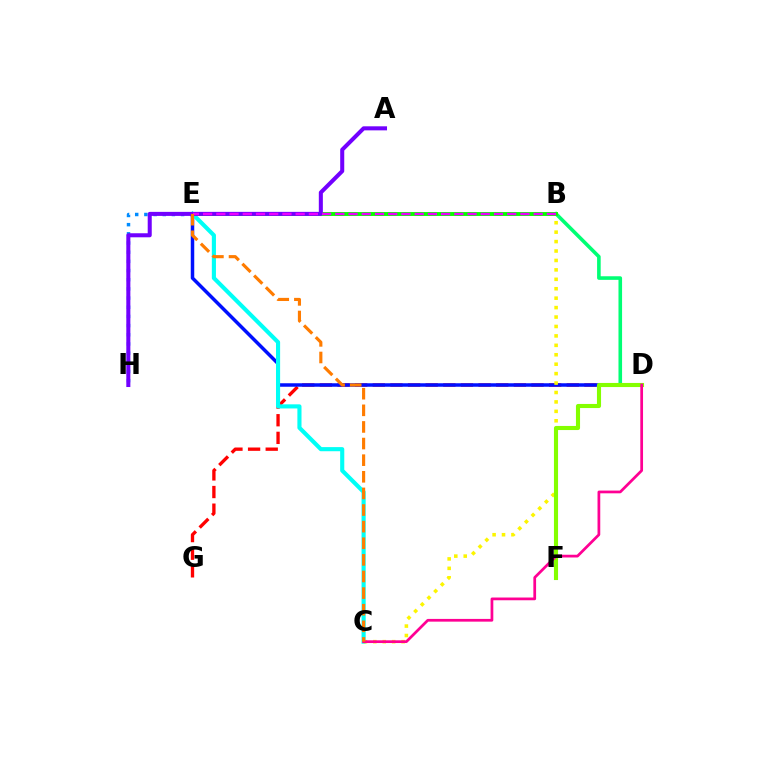{('E', 'H'): [{'color': '#008cff', 'line_style': 'dotted', 'thickness': 2.49}], ('D', 'G'): [{'color': '#ff0000', 'line_style': 'dashed', 'thickness': 2.4}], ('D', 'E'): [{'color': '#0010ff', 'line_style': 'solid', 'thickness': 2.51}], ('C', 'E'): [{'color': '#00fff6', 'line_style': 'solid', 'thickness': 2.96}, {'color': '#ff7c00', 'line_style': 'dashed', 'thickness': 2.26}], ('B', 'C'): [{'color': '#fcf500', 'line_style': 'dotted', 'thickness': 2.56}], ('B', 'D'): [{'color': '#00ff74', 'line_style': 'solid', 'thickness': 2.59}], ('D', 'F'): [{'color': '#84ff00', 'line_style': 'solid', 'thickness': 2.96}], ('C', 'D'): [{'color': '#ff0094', 'line_style': 'solid', 'thickness': 1.97}], ('B', 'E'): [{'color': '#08ff00', 'line_style': 'solid', 'thickness': 2.83}, {'color': '#ee00ff', 'line_style': 'dashed', 'thickness': 1.8}], ('A', 'H'): [{'color': '#7200ff', 'line_style': 'solid', 'thickness': 2.91}]}